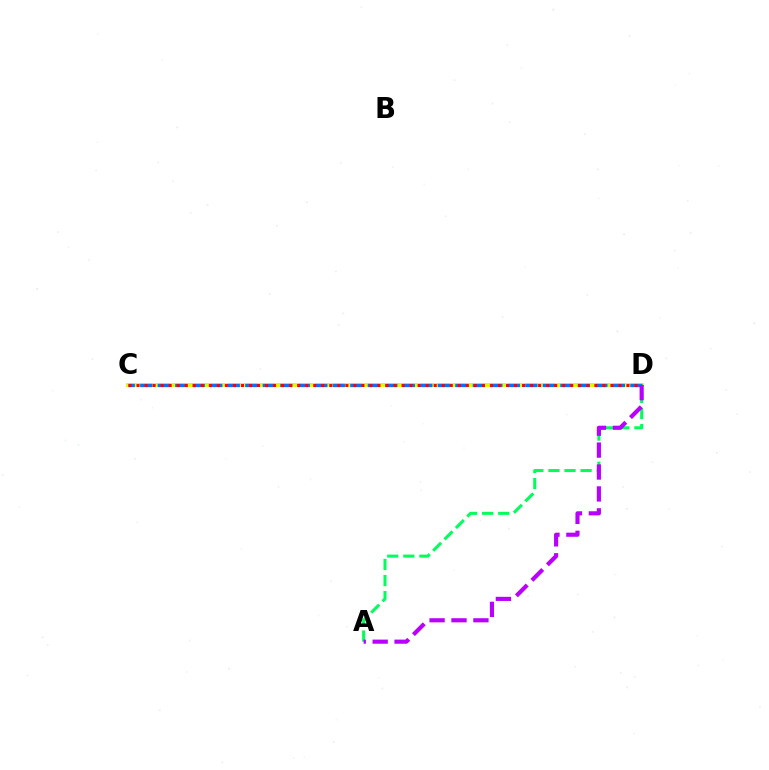{('C', 'D'): [{'color': '#d1ff00', 'line_style': 'solid', 'thickness': 2.76}, {'color': '#0074ff', 'line_style': 'dashed', 'thickness': 2.38}, {'color': '#ff0000', 'line_style': 'dotted', 'thickness': 2.18}], ('A', 'D'): [{'color': '#00ff5c', 'line_style': 'dashed', 'thickness': 2.19}, {'color': '#b900ff', 'line_style': 'dashed', 'thickness': 2.98}]}